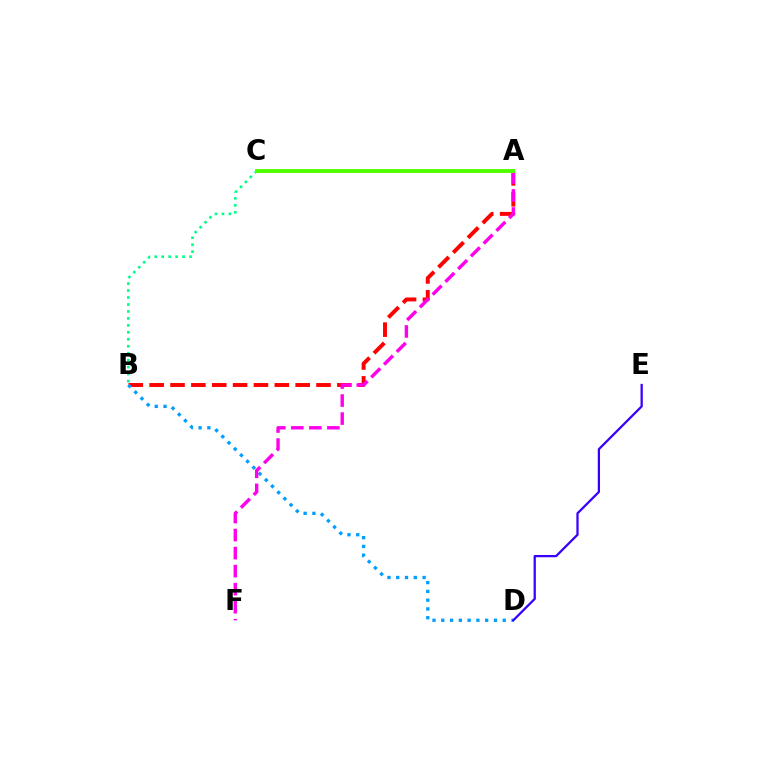{('A', 'B'): [{'color': '#ff0000', 'line_style': 'dashed', 'thickness': 2.83}], ('B', 'C'): [{'color': '#00ff86', 'line_style': 'dotted', 'thickness': 1.89}], ('B', 'D'): [{'color': '#009eff', 'line_style': 'dotted', 'thickness': 2.39}], ('A', 'F'): [{'color': '#ff00ed', 'line_style': 'dashed', 'thickness': 2.45}], ('A', 'C'): [{'color': '#ffd500', 'line_style': 'dotted', 'thickness': 1.87}, {'color': '#4fff00', 'line_style': 'solid', 'thickness': 2.8}], ('D', 'E'): [{'color': '#3700ff', 'line_style': 'solid', 'thickness': 1.63}]}